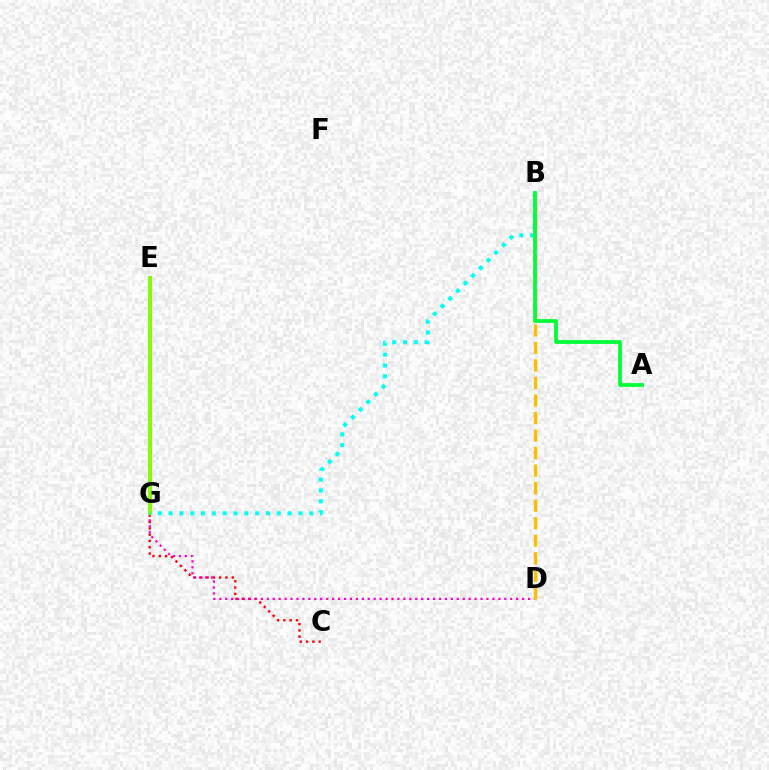{('C', 'G'): [{'color': '#ff0000', 'line_style': 'dotted', 'thickness': 1.71}], ('D', 'G'): [{'color': '#ff00cf', 'line_style': 'dotted', 'thickness': 1.61}], ('E', 'G'): [{'color': '#004bff', 'line_style': 'solid', 'thickness': 1.87}, {'color': '#7200ff', 'line_style': 'dotted', 'thickness': 1.82}, {'color': '#84ff00', 'line_style': 'solid', 'thickness': 2.84}], ('B', 'D'): [{'color': '#ffbd00', 'line_style': 'dashed', 'thickness': 2.38}], ('B', 'G'): [{'color': '#00fff6', 'line_style': 'dotted', 'thickness': 2.94}], ('A', 'B'): [{'color': '#00ff39', 'line_style': 'solid', 'thickness': 2.72}]}